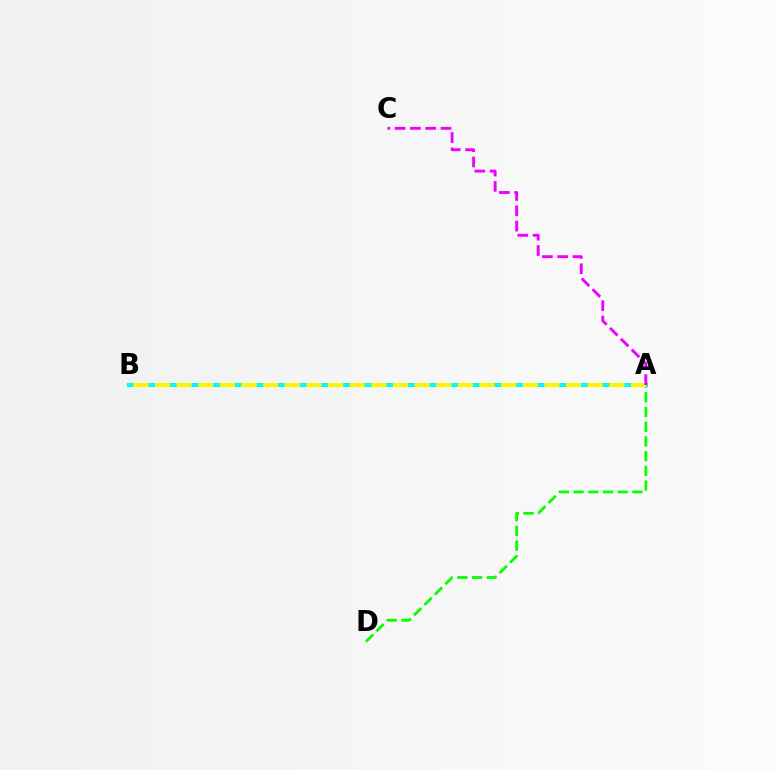{('A', 'B'): [{'color': '#ff0000', 'line_style': 'dashed', 'thickness': 2.06}, {'color': '#0010ff', 'line_style': 'solid', 'thickness': 2.79}, {'color': '#00fff6', 'line_style': 'solid', 'thickness': 2.82}, {'color': '#fcf500', 'line_style': 'dashed', 'thickness': 2.94}], ('A', 'D'): [{'color': '#08ff00', 'line_style': 'dashed', 'thickness': 2.0}], ('A', 'C'): [{'color': '#ee00ff', 'line_style': 'dashed', 'thickness': 2.08}]}